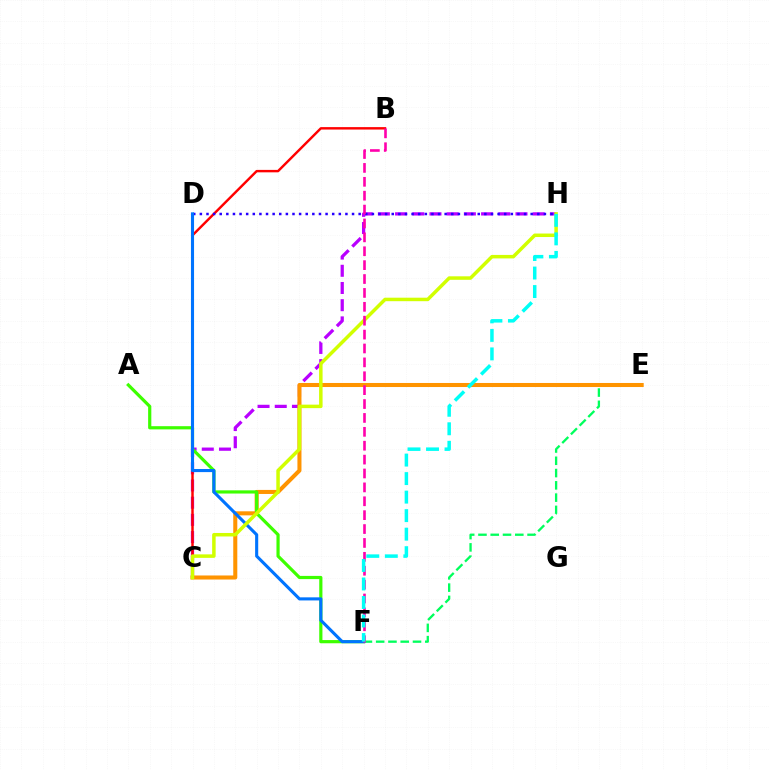{('C', 'H'): [{'color': '#b900ff', 'line_style': 'dashed', 'thickness': 2.34}, {'color': '#d1ff00', 'line_style': 'solid', 'thickness': 2.52}], ('E', 'F'): [{'color': '#00ff5c', 'line_style': 'dashed', 'thickness': 1.67}], ('B', 'C'): [{'color': '#ff0000', 'line_style': 'solid', 'thickness': 1.75}], ('D', 'H'): [{'color': '#2500ff', 'line_style': 'dotted', 'thickness': 1.8}], ('C', 'E'): [{'color': '#ff9400', 'line_style': 'solid', 'thickness': 2.91}], ('A', 'F'): [{'color': '#3dff00', 'line_style': 'solid', 'thickness': 2.3}], ('D', 'F'): [{'color': '#0074ff', 'line_style': 'solid', 'thickness': 2.23}], ('B', 'F'): [{'color': '#ff00ac', 'line_style': 'dashed', 'thickness': 1.89}], ('F', 'H'): [{'color': '#00fff6', 'line_style': 'dashed', 'thickness': 2.52}]}